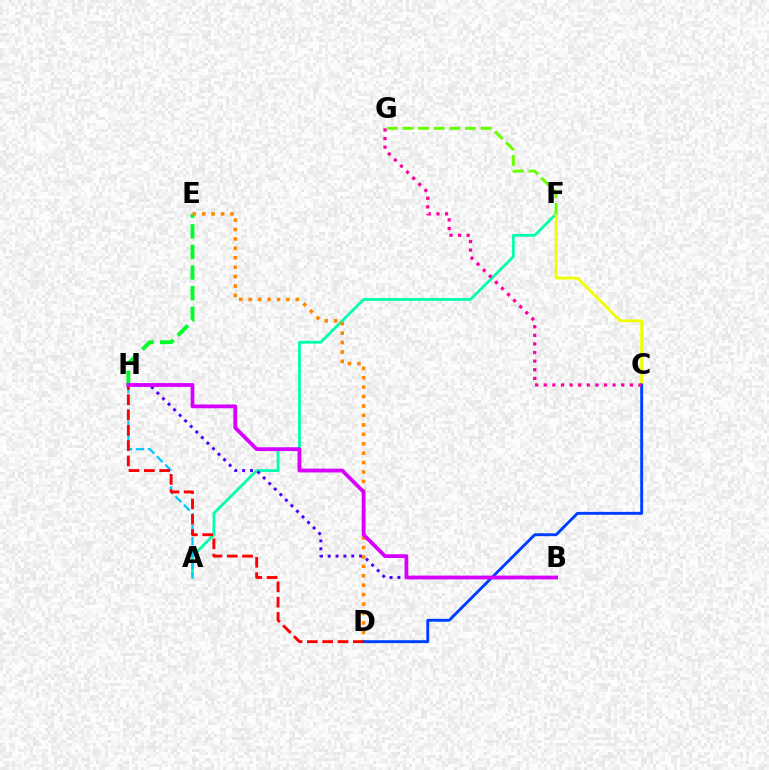{('A', 'F'): [{'color': '#00ffaf', 'line_style': 'solid', 'thickness': 2.01}], ('B', 'H'): [{'color': '#4f00ff', 'line_style': 'dotted', 'thickness': 2.13}, {'color': '#d600ff', 'line_style': 'solid', 'thickness': 2.73}], ('E', 'H'): [{'color': '#00ff27', 'line_style': 'dashed', 'thickness': 2.8}], ('D', 'E'): [{'color': '#ff8800', 'line_style': 'dotted', 'thickness': 2.56}], ('C', 'F'): [{'color': '#eeff00', 'line_style': 'solid', 'thickness': 2.04}], ('C', 'D'): [{'color': '#003fff', 'line_style': 'solid', 'thickness': 2.09}], ('A', 'H'): [{'color': '#00c7ff', 'line_style': 'dashed', 'thickness': 1.62}], ('F', 'G'): [{'color': '#66ff00', 'line_style': 'dashed', 'thickness': 2.12}], ('D', 'H'): [{'color': '#ff0000', 'line_style': 'dashed', 'thickness': 2.08}], ('C', 'G'): [{'color': '#ff00a0', 'line_style': 'dotted', 'thickness': 2.34}]}